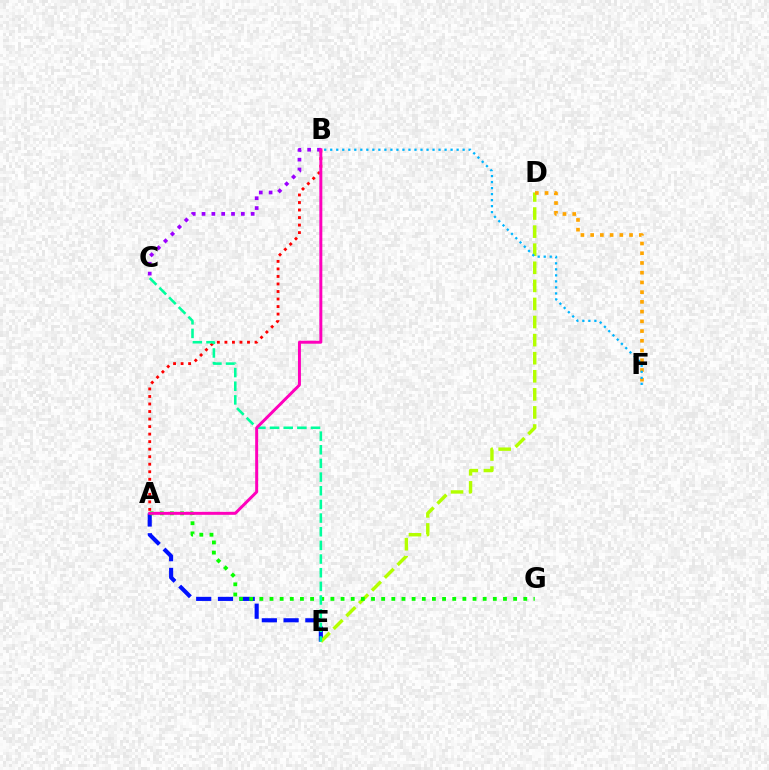{('A', 'E'): [{'color': '#0010ff', 'line_style': 'dashed', 'thickness': 2.96}], ('D', 'E'): [{'color': '#b3ff00', 'line_style': 'dashed', 'thickness': 2.46}], ('A', 'G'): [{'color': '#08ff00', 'line_style': 'dotted', 'thickness': 2.76}], ('D', 'F'): [{'color': '#ffa500', 'line_style': 'dotted', 'thickness': 2.64}], ('A', 'B'): [{'color': '#ff0000', 'line_style': 'dotted', 'thickness': 2.05}, {'color': '#ff00bd', 'line_style': 'solid', 'thickness': 2.14}], ('C', 'E'): [{'color': '#00ff9d', 'line_style': 'dashed', 'thickness': 1.86}], ('B', 'C'): [{'color': '#9b00ff', 'line_style': 'dotted', 'thickness': 2.67}], ('B', 'F'): [{'color': '#00b5ff', 'line_style': 'dotted', 'thickness': 1.64}]}